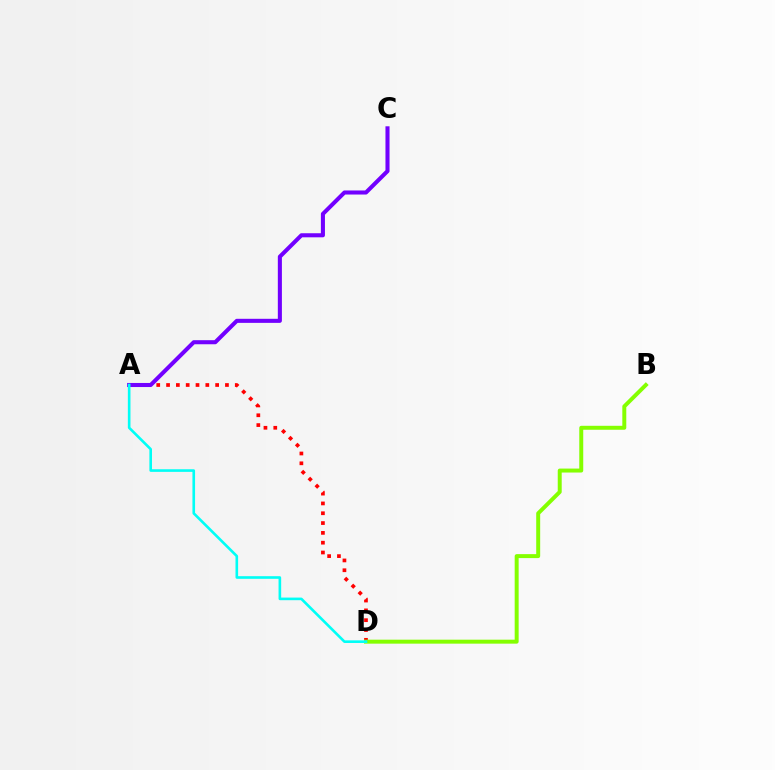{('A', 'D'): [{'color': '#ff0000', 'line_style': 'dotted', 'thickness': 2.67}, {'color': '#00fff6', 'line_style': 'solid', 'thickness': 1.89}], ('B', 'D'): [{'color': '#84ff00', 'line_style': 'solid', 'thickness': 2.85}], ('A', 'C'): [{'color': '#7200ff', 'line_style': 'solid', 'thickness': 2.93}]}